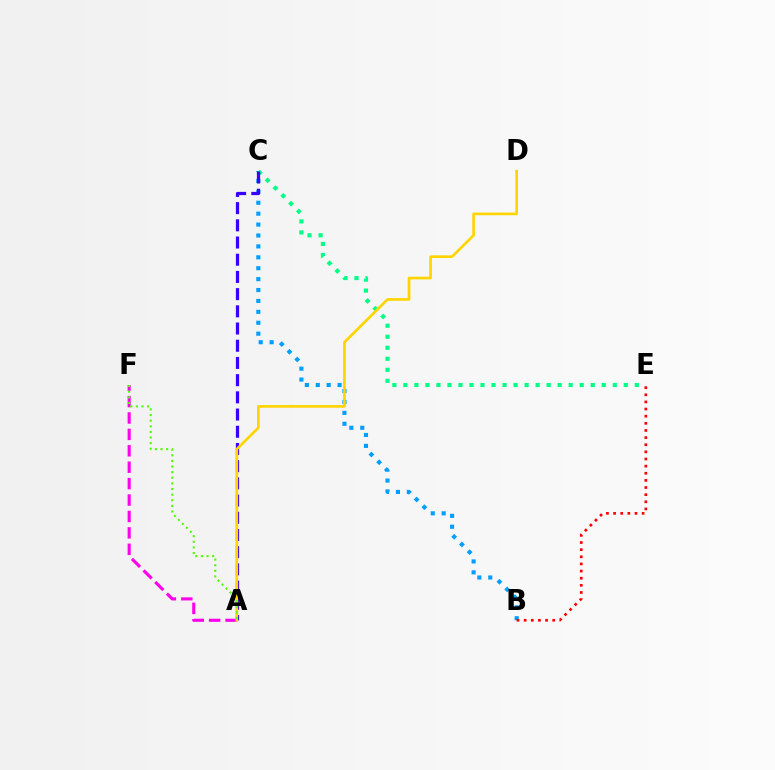{('A', 'F'): [{'color': '#ff00ed', 'line_style': 'dashed', 'thickness': 2.23}, {'color': '#4fff00', 'line_style': 'dotted', 'thickness': 1.53}], ('B', 'C'): [{'color': '#009eff', 'line_style': 'dotted', 'thickness': 2.96}], ('C', 'E'): [{'color': '#00ff86', 'line_style': 'dotted', 'thickness': 2.99}], ('A', 'C'): [{'color': '#3700ff', 'line_style': 'dashed', 'thickness': 2.34}], ('B', 'E'): [{'color': '#ff0000', 'line_style': 'dotted', 'thickness': 1.94}], ('A', 'D'): [{'color': '#ffd500', 'line_style': 'solid', 'thickness': 1.92}]}